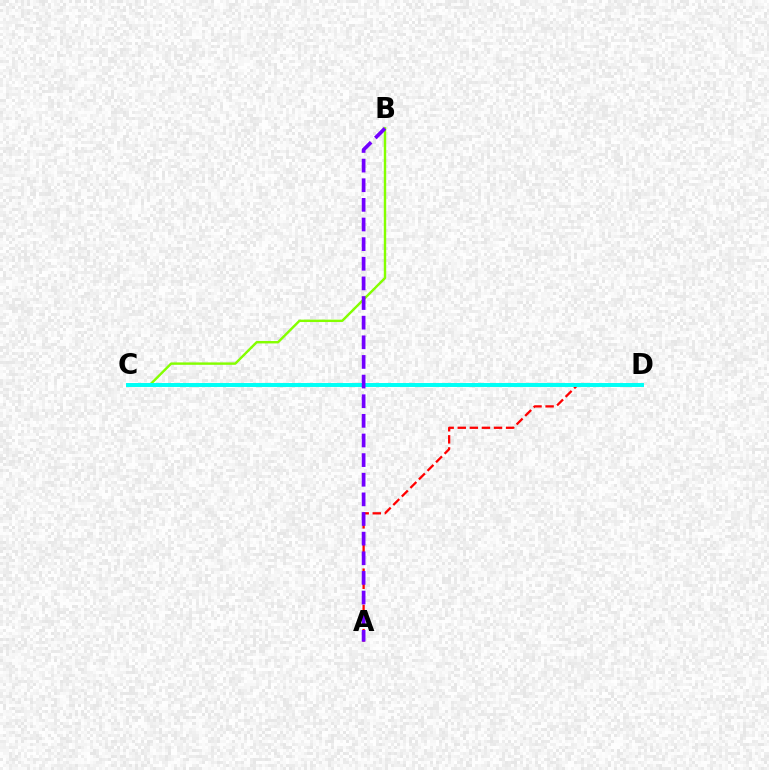{('B', 'C'): [{'color': '#84ff00', 'line_style': 'solid', 'thickness': 1.74}], ('A', 'D'): [{'color': '#ff0000', 'line_style': 'dashed', 'thickness': 1.64}], ('C', 'D'): [{'color': '#00fff6', 'line_style': 'solid', 'thickness': 2.85}], ('A', 'B'): [{'color': '#7200ff', 'line_style': 'dashed', 'thickness': 2.67}]}